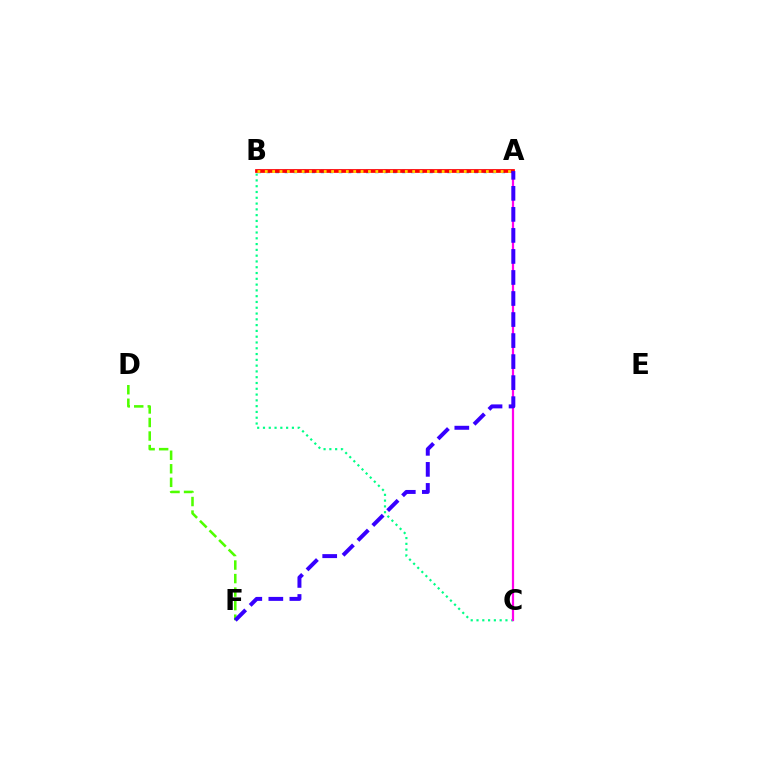{('B', 'C'): [{'color': '#00ff86', 'line_style': 'dotted', 'thickness': 1.57}], ('A', 'B'): [{'color': '#009eff', 'line_style': 'dotted', 'thickness': 2.46}, {'color': '#ff0000', 'line_style': 'solid', 'thickness': 2.69}, {'color': '#ffd500', 'line_style': 'dotted', 'thickness': 2.0}], ('A', 'C'): [{'color': '#ff00ed', 'line_style': 'solid', 'thickness': 1.6}], ('D', 'F'): [{'color': '#4fff00', 'line_style': 'dashed', 'thickness': 1.84}], ('A', 'F'): [{'color': '#3700ff', 'line_style': 'dashed', 'thickness': 2.86}]}